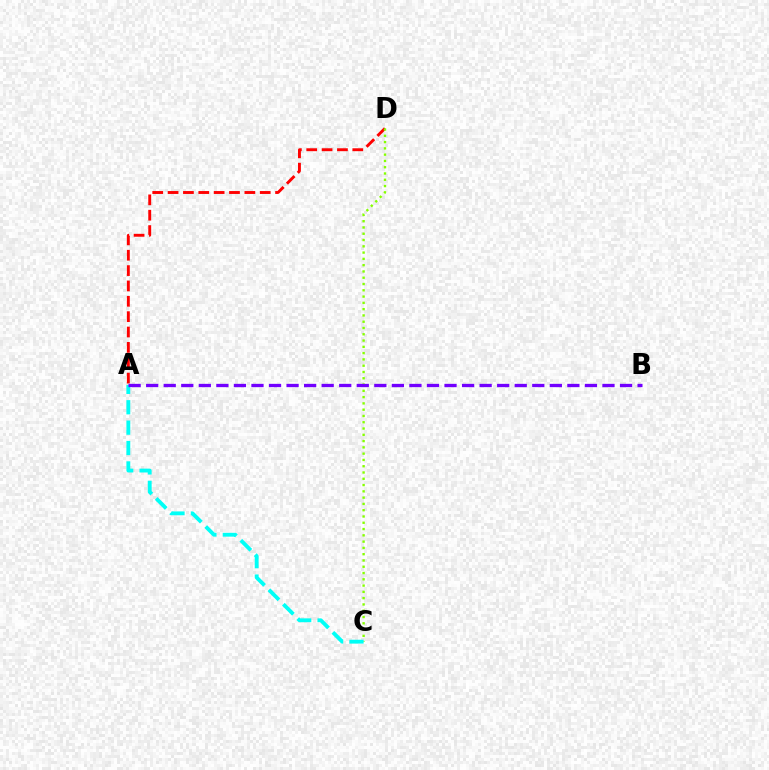{('A', 'D'): [{'color': '#ff0000', 'line_style': 'dashed', 'thickness': 2.09}], ('C', 'D'): [{'color': '#84ff00', 'line_style': 'dotted', 'thickness': 1.71}], ('A', 'C'): [{'color': '#00fff6', 'line_style': 'dashed', 'thickness': 2.77}], ('A', 'B'): [{'color': '#7200ff', 'line_style': 'dashed', 'thickness': 2.38}]}